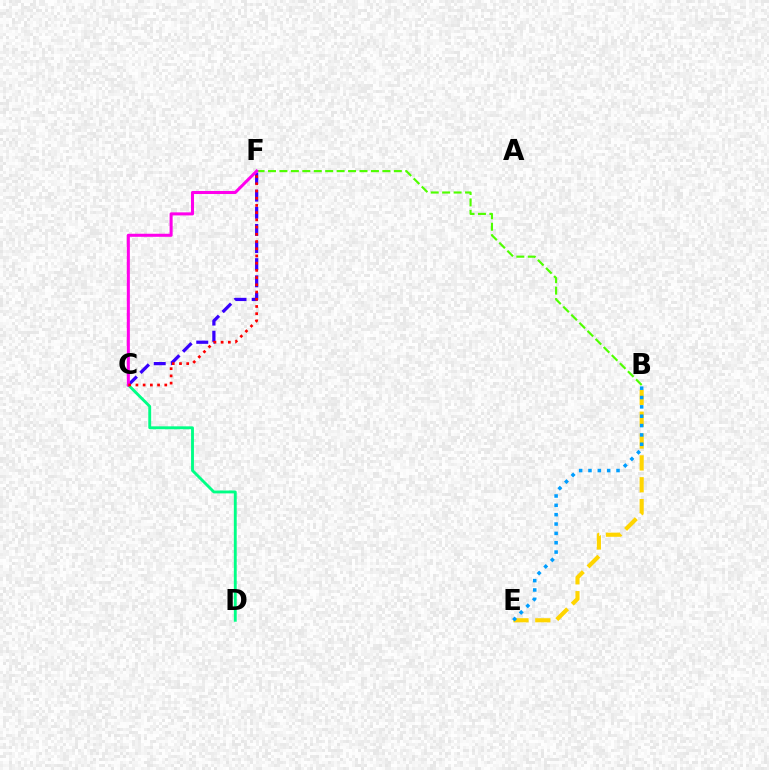{('B', 'E'): [{'color': '#ffd500', 'line_style': 'dashed', 'thickness': 2.97}, {'color': '#009eff', 'line_style': 'dotted', 'thickness': 2.54}], ('B', 'F'): [{'color': '#4fff00', 'line_style': 'dashed', 'thickness': 1.55}], ('C', 'F'): [{'color': '#3700ff', 'line_style': 'dashed', 'thickness': 2.33}, {'color': '#ff00ed', 'line_style': 'solid', 'thickness': 2.19}, {'color': '#ff0000', 'line_style': 'dotted', 'thickness': 1.96}], ('C', 'D'): [{'color': '#00ff86', 'line_style': 'solid', 'thickness': 2.07}]}